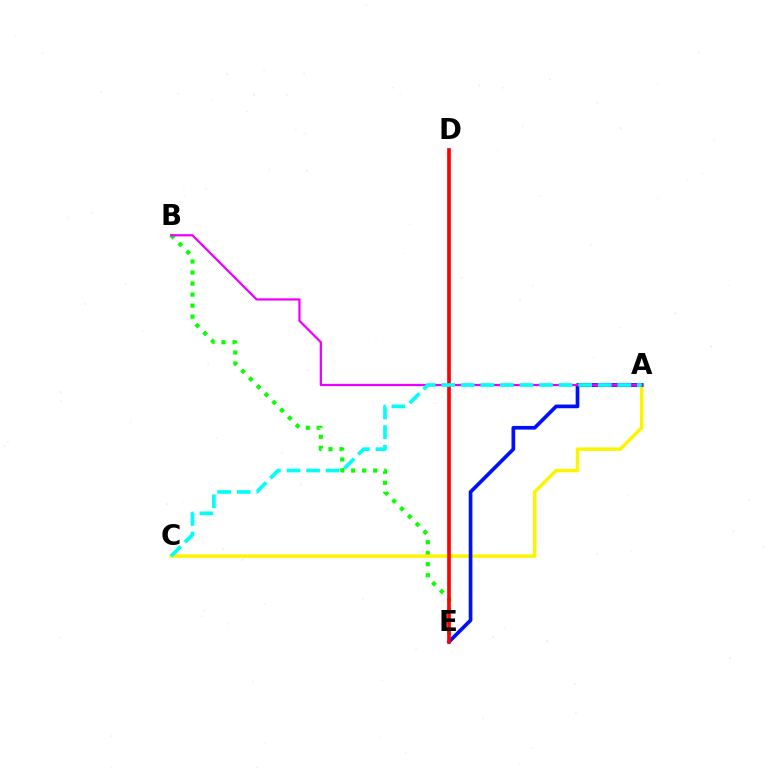{('B', 'E'): [{'color': '#08ff00', 'line_style': 'dotted', 'thickness': 2.99}], ('A', 'C'): [{'color': '#fcf500', 'line_style': 'solid', 'thickness': 2.51}, {'color': '#00fff6', 'line_style': 'dashed', 'thickness': 2.66}], ('A', 'E'): [{'color': '#0010ff', 'line_style': 'solid', 'thickness': 2.66}], ('A', 'B'): [{'color': '#ee00ff', 'line_style': 'solid', 'thickness': 1.62}], ('D', 'E'): [{'color': '#ff0000', 'line_style': 'solid', 'thickness': 2.64}]}